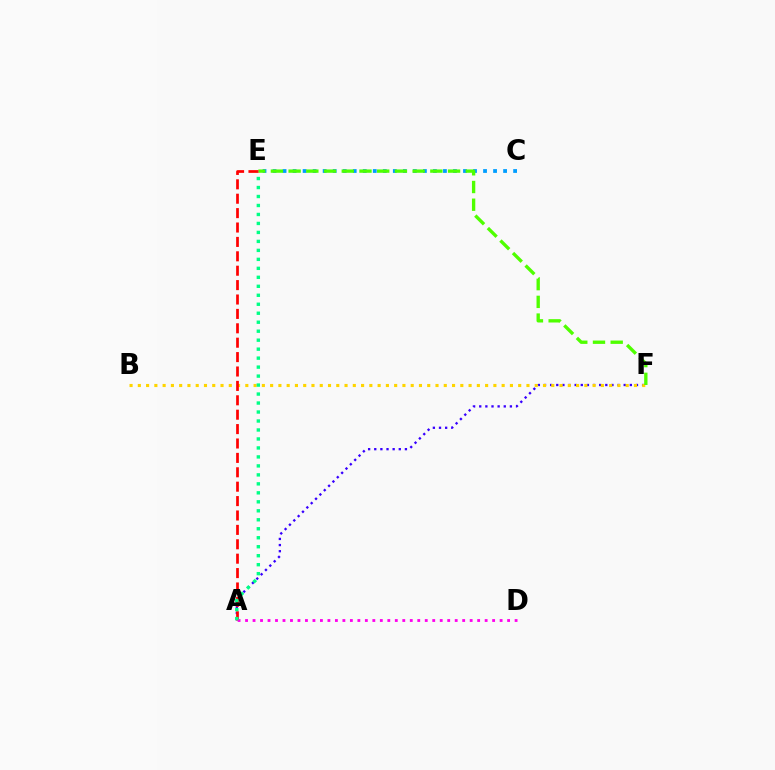{('C', 'E'): [{'color': '#009eff', 'line_style': 'dotted', 'thickness': 2.72}], ('A', 'F'): [{'color': '#3700ff', 'line_style': 'dotted', 'thickness': 1.67}], ('B', 'F'): [{'color': '#ffd500', 'line_style': 'dotted', 'thickness': 2.25}], ('E', 'F'): [{'color': '#4fff00', 'line_style': 'dashed', 'thickness': 2.41}], ('A', 'E'): [{'color': '#ff0000', 'line_style': 'dashed', 'thickness': 1.96}, {'color': '#00ff86', 'line_style': 'dotted', 'thickness': 2.44}], ('A', 'D'): [{'color': '#ff00ed', 'line_style': 'dotted', 'thickness': 2.03}]}